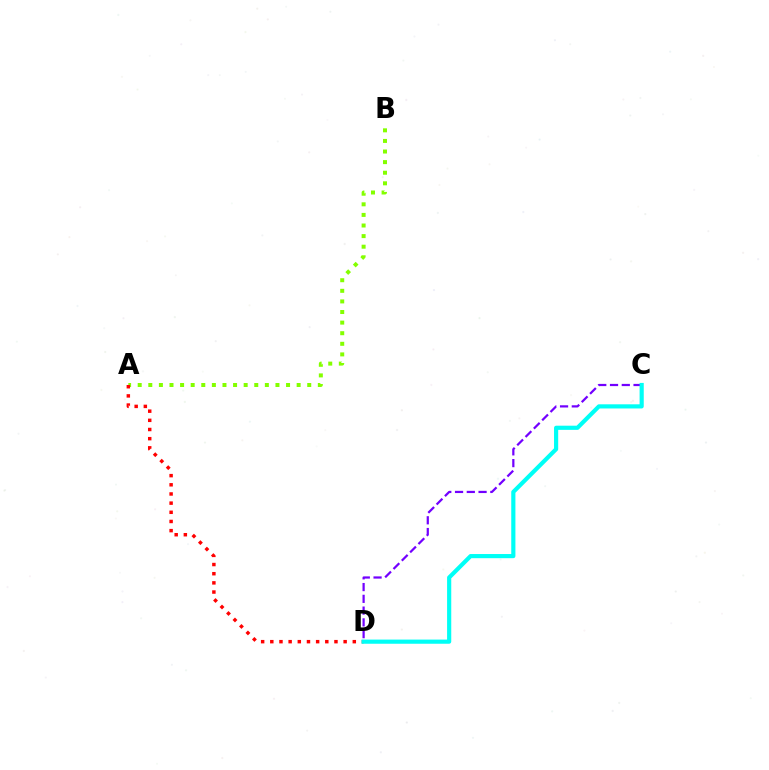{('C', 'D'): [{'color': '#7200ff', 'line_style': 'dashed', 'thickness': 1.6}, {'color': '#00fff6', 'line_style': 'solid', 'thickness': 3.0}], ('A', 'B'): [{'color': '#84ff00', 'line_style': 'dotted', 'thickness': 2.88}], ('A', 'D'): [{'color': '#ff0000', 'line_style': 'dotted', 'thickness': 2.49}]}